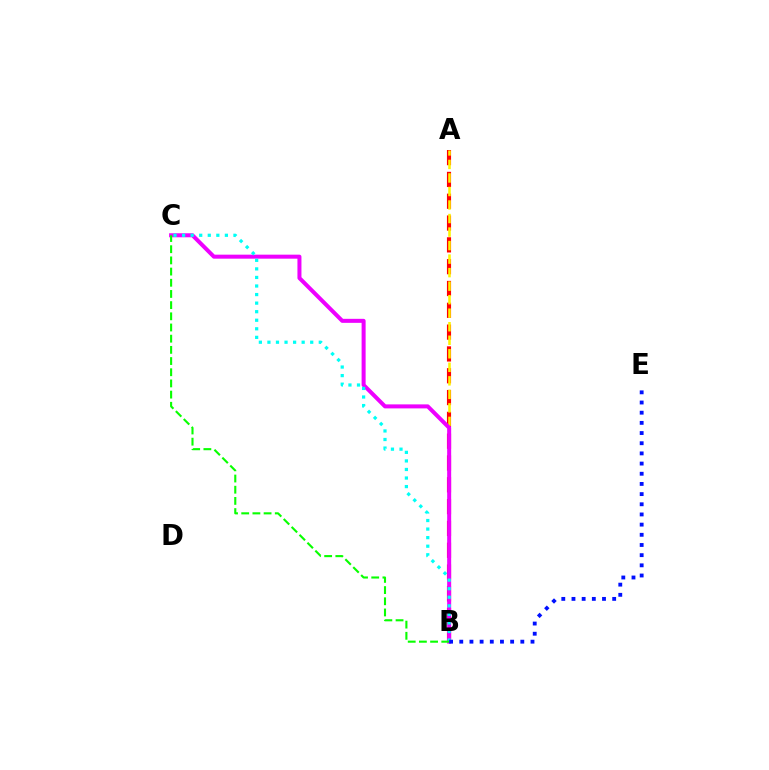{('A', 'B'): [{'color': '#ff0000', 'line_style': 'dashed', 'thickness': 2.96}, {'color': '#fcf500', 'line_style': 'dashed', 'thickness': 1.84}], ('B', 'C'): [{'color': '#ee00ff', 'line_style': 'solid', 'thickness': 2.89}, {'color': '#00fff6', 'line_style': 'dotted', 'thickness': 2.33}, {'color': '#08ff00', 'line_style': 'dashed', 'thickness': 1.52}], ('B', 'E'): [{'color': '#0010ff', 'line_style': 'dotted', 'thickness': 2.76}]}